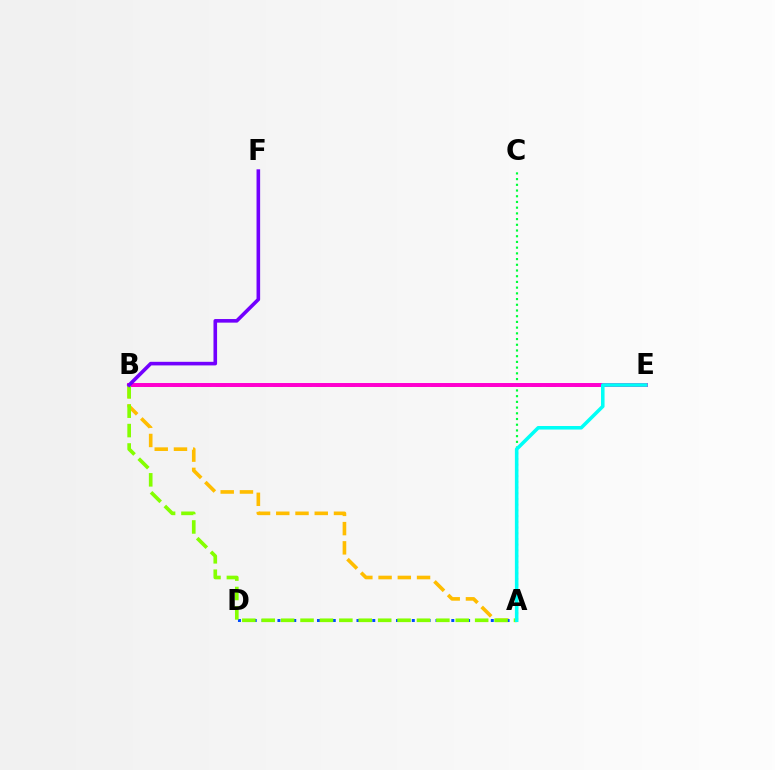{('A', 'B'): [{'color': '#ffbd00', 'line_style': 'dashed', 'thickness': 2.61}, {'color': '#84ff00', 'line_style': 'dashed', 'thickness': 2.64}], ('A', 'C'): [{'color': '#00ff39', 'line_style': 'dotted', 'thickness': 1.55}], ('A', 'D'): [{'color': '#004bff', 'line_style': 'dotted', 'thickness': 2.15}], ('B', 'E'): [{'color': '#ff0000', 'line_style': 'dashed', 'thickness': 1.95}, {'color': '#ff00cf', 'line_style': 'solid', 'thickness': 2.85}], ('A', 'E'): [{'color': '#00fff6', 'line_style': 'solid', 'thickness': 2.56}], ('B', 'F'): [{'color': '#7200ff', 'line_style': 'solid', 'thickness': 2.59}]}